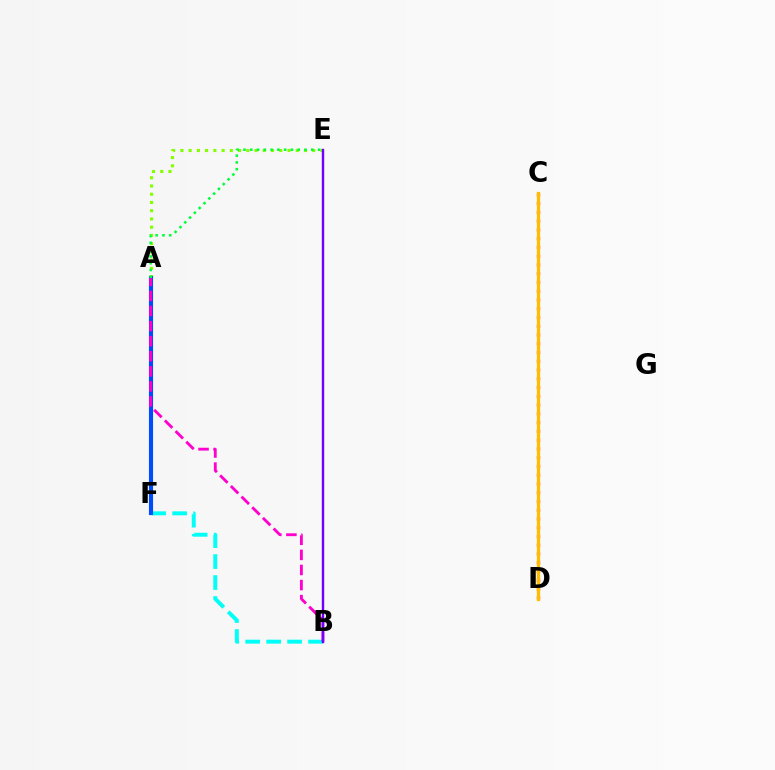{('C', 'D'): [{'color': '#ff0000', 'line_style': 'dotted', 'thickness': 2.38}, {'color': '#ffbd00', 'line_style': 'solid', 'thickness': 2.34}], ('A', 'E'): [{'color': '#84ff00', 'line_style': 'dotted', 'thickness': 2.24}, {'color': '#00ff39', 'line_style': 'dotted', 'thickness': 1.84}], ('B', 'F'): [{'color': '#00fff6', 'line_style': 'dashed', 'thickness': 2.85}], ('A', 'F'): [{'color': '#004bff', 'line_style': 'solid', 'thickness': 2.97}], ('A', 'B'): [{'color': '#ff00cf', 'line_style': 'dashed', 'thickness': 2.05}], ('B', 'E'): [{'color': '#7200ff', 'line_style': 'solid', 'thickness': 1.73}]}